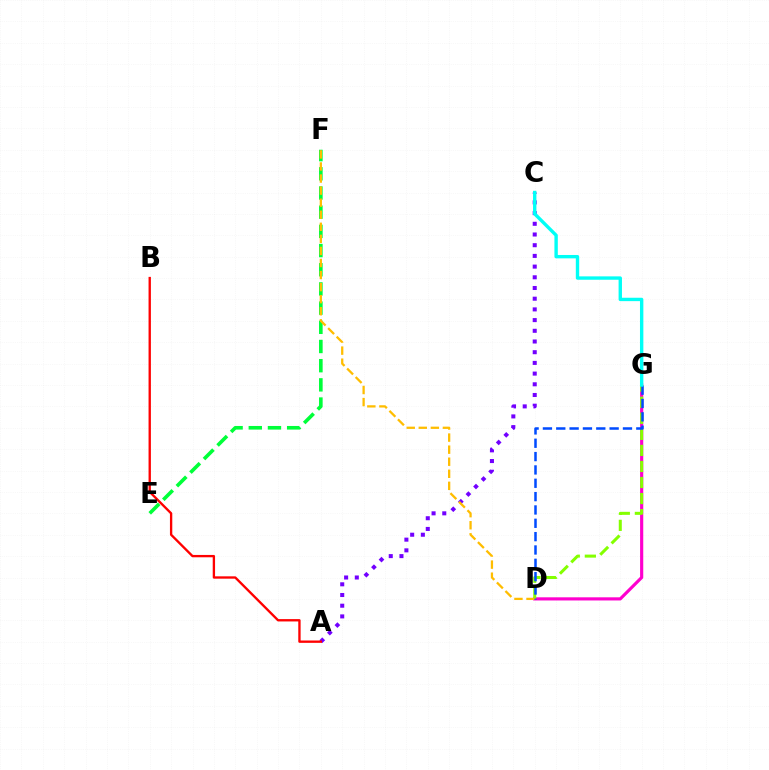{('E', 'F'): [{'color': '#00ff39', 'line_style': 'dashed', 'thickness': 2.61}], ('D', 'G'): [{'color': '#ff00cf', 'line_style': 'solid', 'thickness': 2.27}, {'color': '#84ff00', 'line_style': 'dashed', 'thickness': 2.18}, {'color': '#004bff', 'line_style': 'dashed', 'thickness': 1.81}], ('A', 'C'): [{'color': '#7200ff', 'line_style': 'dotted', 'thickness': 2.91}], ('D', 'F'): [{'color': '#ffbd00', 'line_style': 'dashed', 'thickness': 1.64}], ('A', 'B'): [{'color': '#ff0000', 'line_style': 'solid', 'thickness': 1.69}], ('C', 'G'): [{'color': '#00fff6', 'line_style': 'solid', 'thickness': 2.43}]}